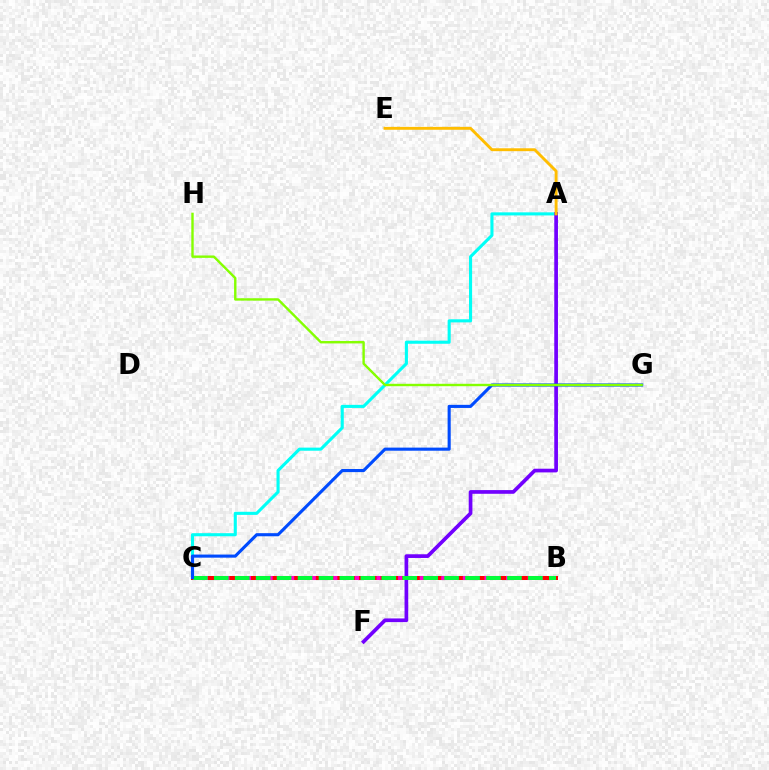{('A', 'C'): [{'color': '#00fff6', 'line_style': 'solid', 'thickness': 2.22}], ('B', 'C'): [{'color': '#ff0000', 'line_style': 'solid', 'thickness': 2.9}, {'color': '#ff00cf', 'line_style': 'dotted', 'thickness': 2.93}, {'color': '#00ff39', 'line_style': 'dashed', 'thickness': 2.84}], ('A', 'F'): [{'color': '#7200ff', 'line_style': 'solid', 'thickness': 2.66}], ('A', 'E'): [{'color': '#ffbd00', 'line_style': 'solid', 'thickness': 2.08}], ('C', 'G'): [{'color': '#004bff', 'line_style': 'solid', 'thickness': 2.24}], ('G', 'H'): [{'color': '#84ff00', 'line_style': 'solid', 'thickness': 1.73}]}